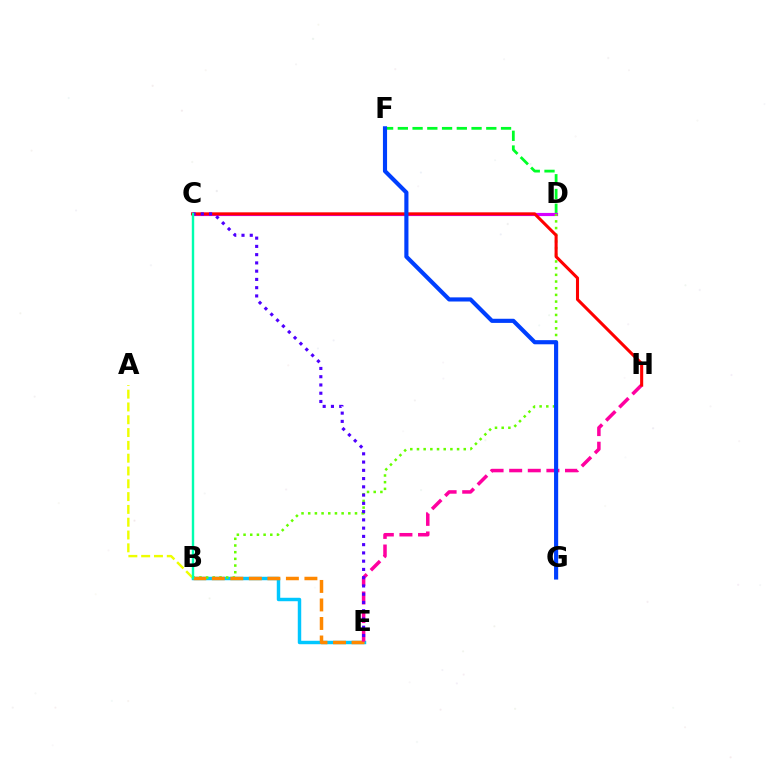{('D', 'F'): [{'color': '#00ff27', 'line_style': 'dashed', 'thickness': 2.0}], ('B', 'E'): [{'color': '#00c7ff', 'line_style': 'solid', 'thickness': 2.48}, {'color': '#ff8800', 'line_style': 'dashed', 'thickness': 2.52}], ('C', 'D'): [{'color': '#d600ff', 'line_style': 'solid', 'thickness': 2.27}], ('B', 'D'): [{'color': '#66ff00', 'line_style': 'dotted', 'thickness': 1.82}], ('A', 'B'): [{'color': '#eeff00', 'line_style': 'dashed', 'thickness': 1.74}], ('E', 'H'): [{'color': '#ff00a0', 'line_style': 'dashed', 'thickness': 2.53}], ('C', 'H'): [{'color': '#ff0000', 'line_style': 'solid', 'thickness': 2.21}], ('F', 'G'): [{'color': '#003fff', 'line_style': 'solid', 'thickness': 2.98}], ('C', 'E'): [{'color': '#4f00ff', 'line_style': 'dotted', 'thickness': 2.24}], ('B', 'C'): [{'color': '#00ffaf', 'line_style': 'solid', 'thickness': 1.74}]}